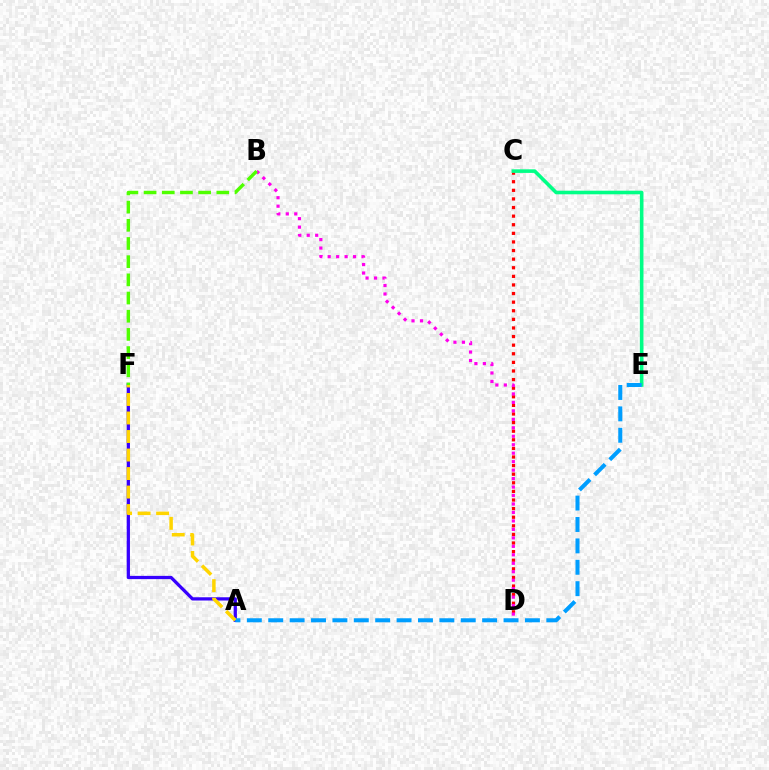{('C', 'D'): [{'color': '#ff0000', 'line_style': 'dotted', 'thickness': 2.34}], ('C', 'E'): [{'color': '#00ff86', 'line_style': 'solid', 'thickness': 2.59}], ('B', 'D'): [{'color': '#ff00ed', 'line_style': 'dotted', 'thickness': 2.3}], ('A', 'F'): [{'color': '#3700ff', 'line_style': 'solid', 'thickness': 2.34}, {'color': '#ffd500', 'line_style': 'dashed', 'thickness': 2.52}], ('A', 'E'): [{'color': '#009eff', 'line_style': 'dashed', 'thickness': 2.91}], ('B', 'F'): [{'color': '#4fff00', 'line_style': 'dashed', 'thickness': 2.47}]}